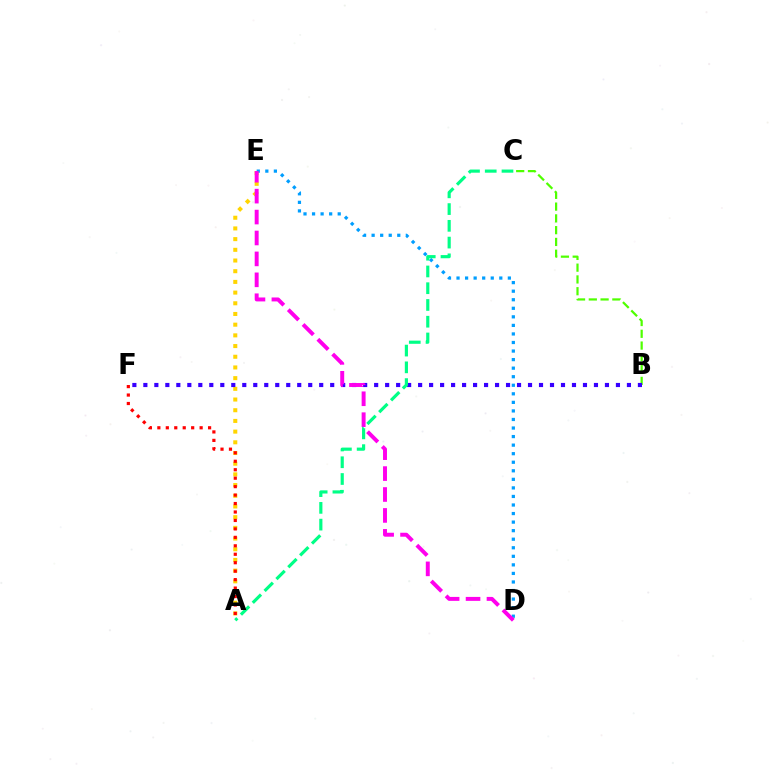{('A', 'E'): [{'color': '#ffd500', 'line_style': 'dotted', 'thickness': 2.91}], ('D', 'E'): [{'color': '#009eff', 'line_style': 'dotted', 'thickness': 2.32}, {'color': '#ff00ed', 'line_style': 'dashed', 'thickness': 2.84}], ('B', 'C'): [{'color': '#4fff00', 'line_style': 'dashed', 'thickness': 1.6}], ('B', 'F'): [{'color': '#3700ff', 'line_style': 'dotted', 'thickness': 2.99}], ('A', 'F'): [{'color': '#ff0000', 'line_style': 'dotted', 'thickness': 2.3}], ('A', 'C'): [{'color': '#00ff86', 'line_style': 'dashed', 'thickness': 2.28}]}